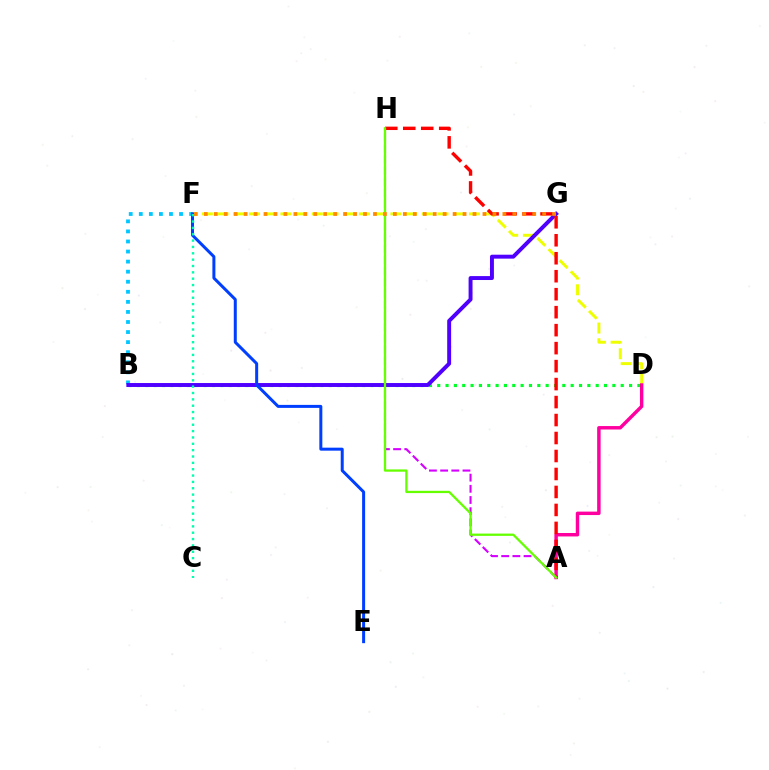{('B', 'D'): [{'color': '#00ff27', 'line_style': 'dotted', 'thickness': 2.27}], ('B', 'F'): [{'color': '#00c7ff', 'line_style': 'dotted', 'thickness': 2.73}], ('D', 'F'): [{'color': '#eeff00', 'line_style': 'dashed', 'thickness': 2.13}], ('B', 'G'): [{'color': '#4f00ff', 'line_style': 'solid', 'thickness': 2.83}], ('A', 'H'): [{'color': '#d600ff', 'line_style': 'dashed', 'thickness': 1.52}, {'color': '#ff0000', 'line_style': 'dashed', 'thickness': 2.44}, {'color': '#66ff00', 'line_style': 'solid', 'thickness': 1.64}], ('A', 'D'): [{'color': '#ff00a0', 'line_style': 'solid', 'thickness': 2.48}], ('E', 'F'): [{'color': '#003fff', 'line_style': 'solid', 'thickness': 2.16}], ('C', 'F'): [{'color': '#00ffaf', 'line_style': 'dotted', 'thickness': 1.73}], ('F', 'G'): [{'color': '#ff8800', 'line_style': 'dotted', 'thickness': 2.7}]}